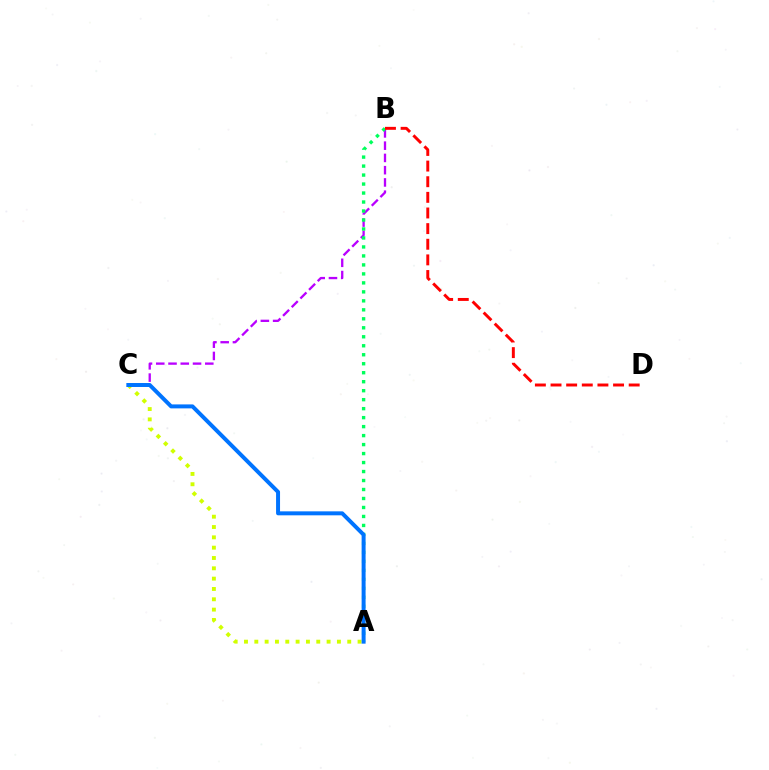{('B', 'C'): [{'color': '#b900ff', 'line_style': 'dashed', 'thickness': 1.67}], ('A', 'B'): [{'color': '#00ff5c', 'line_style': 'dotted', 'thickness': 2.44}], ('A', 'C'): [{'color': '#d1ff00', 'line_style': 'dotted', 'thickness': 2.81}, {'color': '#0074ff', 'line_style': 'solid', 'thickness': 2.86}], ('B', 'D'): [{'color': '#ff0000', 'line_style': 'dashed', 'thickness': 2.12}]}